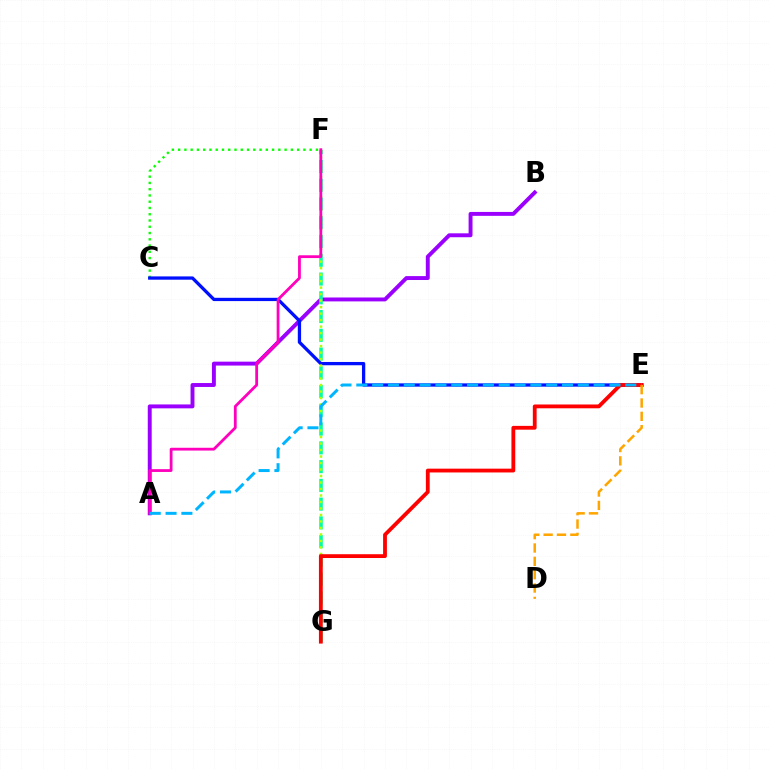{('A', 'B'): [{'color': '#9b00ff', 'line_style': 'solid', 'thickness': 2.82}], ('C', 'F'): [{'color': '#08ff00', 'line_style': 'dotted', 'thickness': 1.7}], ('F', 'G'): [{'color': '#00ff9d', 'line_style': 'dashed', 'thickness': 2.55}, {'color': '#b3ff00', 'line_style': 'dotted', 'thickness': 1.76}], ('C', 'E'): [{'color': '#0010ff', 'line_style': 'solid', 'thickness': 2.36}], ('A', 'F'): [{'color': '#ff00bd', 'line_style': 'solid', 'thickness': 2.01}], ('E', 'G'): [{'color': '#ff0000', 'line_style': 'solid', 'thickness': 2.74}], ('D', 'E'): [{'color': '#ffa500', 'line_style': 'dashed', 'thickness': 1.81}], ('A', 'E'): [{'color': '#00b5ff', 'line_style': 'dashed', 'thickness': 2.15}]}